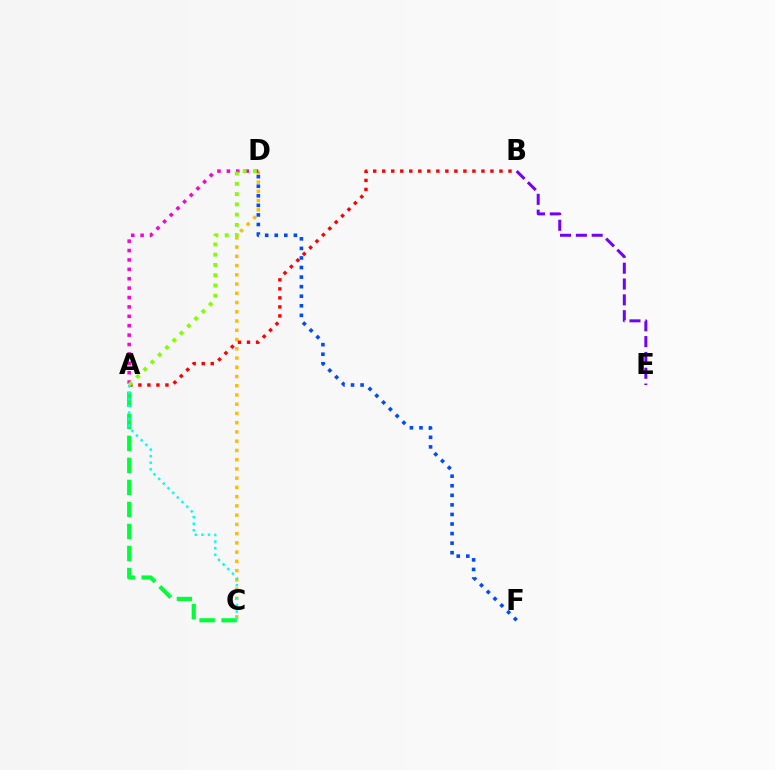{('A', 'C'): [{'color': '#00ff39', 'line_style': 'dashed', 'thickness': 2.99}, {'color': '#00fff6', 'line_style': 'dotted', 'thickness': 1.79}], ('C', 'D'): [{'color': '#ffbd00', 'line_style': 'dotted', 'thickness': 2.51}], ('B', 'E'): [{'color': '#7200ff', 'line_style': 'dashed', 'thickness': 2.15}], ('A', 'B'): [{'color': '#ff0000', 'line_style': 'dotted', 'thickness': 2.45}], ('D', 'F'): [{'color': '#004bff', 'line_style': 'dotted', 'thickness': 2.6}], ('A', 'D'): [{'color': '#ff00cf', 'line_style': 'dotted', 'thickness': 2.55}, {'color': '#84ff00', 'line_style': 'dotted', 'thickness': 2.79}]}